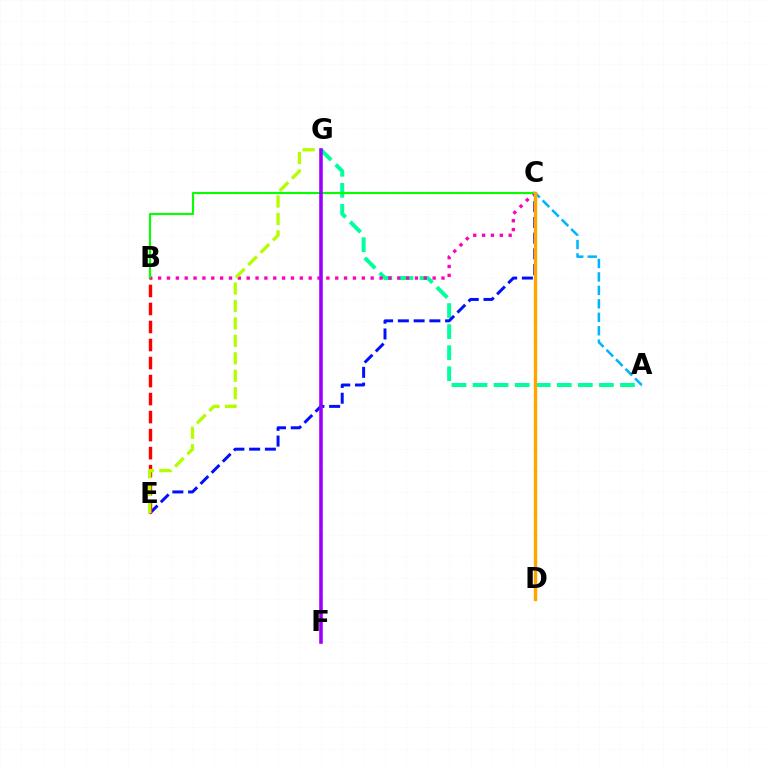{('A', 'G'): [{'color': '#00ff9d', 'line_style': 'dashed', 'thickness': 2.86}], ('C', 'E'): [{'color': '#0010ff', 'line_style': 'dashed', 'thickness': 2.14}], ('A', 'C'): [{'color': '#00b5ff', 'line_style': 'dashed', 'thickness': 1.83}], ('B', 'C'): [{'color': '#ff00bd', 'line_style': 'dotted', 'thickness': 2.41}, {'color': '#08ff00', 'line_style': 'solid', 'thickness': 1.53}], ('B', 'E'): [{'color': '#ff0000', 'line_style': 'dashed', 'thickness': 2.45}], ('C', 'D'): [{'color': '#ffa500', 'line_style': 'solid', 'thickness': 2.43}], ('E', 'G'): [{'color': '#b3ff00', 'line_style': 'dashed', 'thickness': 2.37}], ('F', 'G'): [{'color': '#9b00ff', 'line_style': 'solid', 'thickness': 2.57}]}